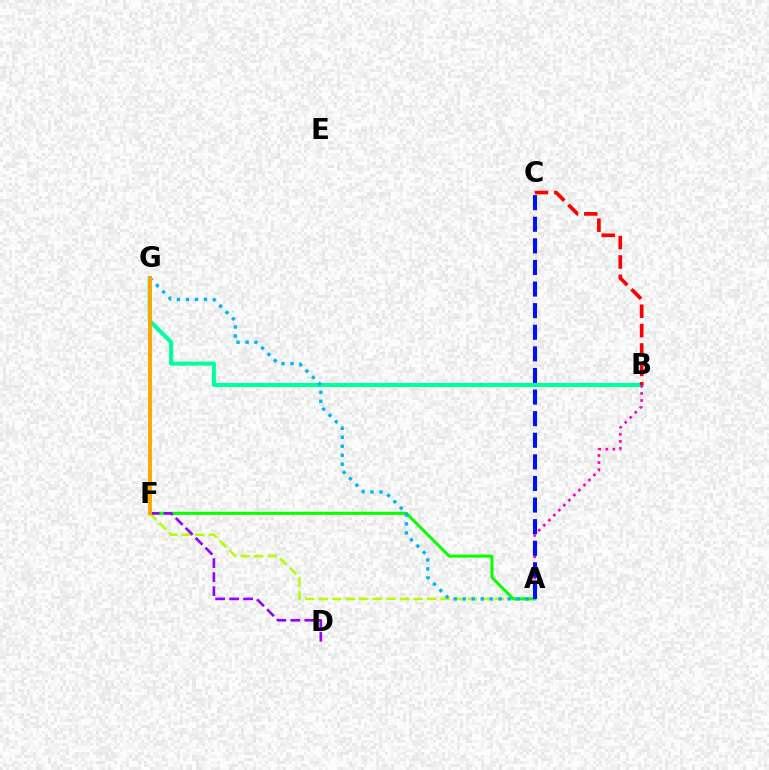{('B', 'G'): [{'color': '#00ff9d', 'line_style': 'solid', 'thickness': 2.92}], ('A', 'F'): [{'color': '#b3ff00', 'line_style': 'dashed', 'thickness': 1.84}, {'color': '#08ff00', 'line_style': 'solid', 'thickness': 2.18}], ('A', 'B'): [{'color': '#ff00bd', 'line_style': 'dotted', 'thickness': 1.93}], ('A', 'G'): [{'color': '#00b5ff', 'line_style': 'dotted', 'thickness': 2.44}], ('D', 'F'): [{'color': '#9b00ff', 'line_style': 'dashed', 'thickness': 1.9}], ('F', 'G'): [{'color': '#ffa500', 'line_style': 'solid', 'thickness': 2.77}], ('B', 'C'): [{'color': '#ff0000', 'line_style': 'dashed', 'thickness': 2.63}], ('A', 'C'): [{'color': '#0010ff', 'line_style': 'dashed', 'thickness': 2.93}]}